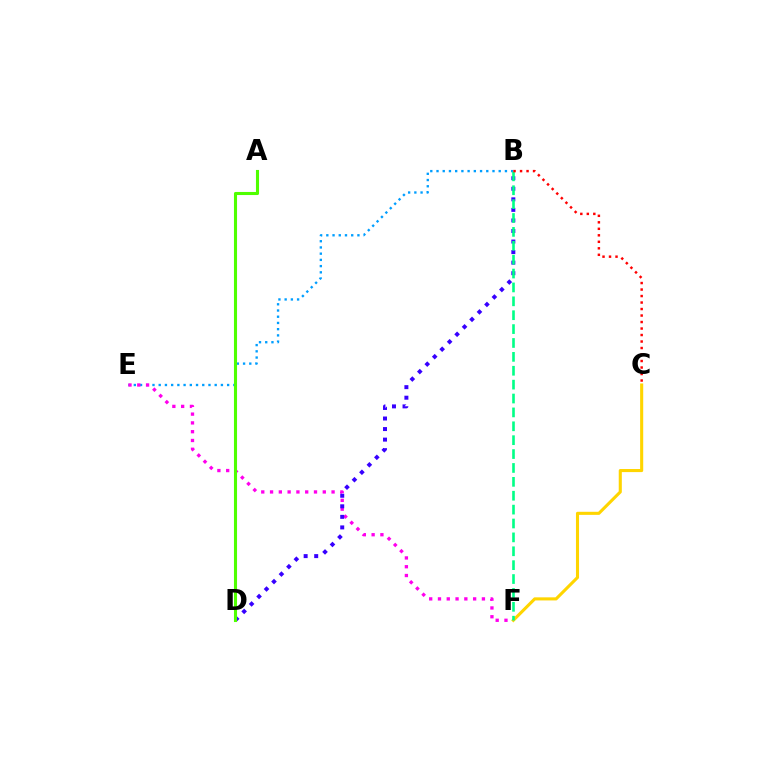{('B', 'E'): [{'color': '#009eff', 'line_style': 'dotted', 'thickness': 1.69}], ('E', 'F'): [{'color': '#ff00ed', 'line_style': 'dotted', 'thickness': 2.39}], ('B', 'D'): [{'color': '#3700ff', 'line_style': 'dotted', 'thickness': 2.87}], ('C', 'F'): [{'color': '#ffd500', 'line_style': 'solid', 'thickness': 2.22}], ('A', 'D'): [{'color': '#4fff00', 'line_style': 'solid', 'thickness': 2.22}], ('B', 'F'): [{'color': '#00ff86', 'line_style': 'dashed', 'thickness': 1.89}], ('B', 'C'): [{'color': '#ff0000', 'line_style': 'dotted', 'thickness': 1.77}]}